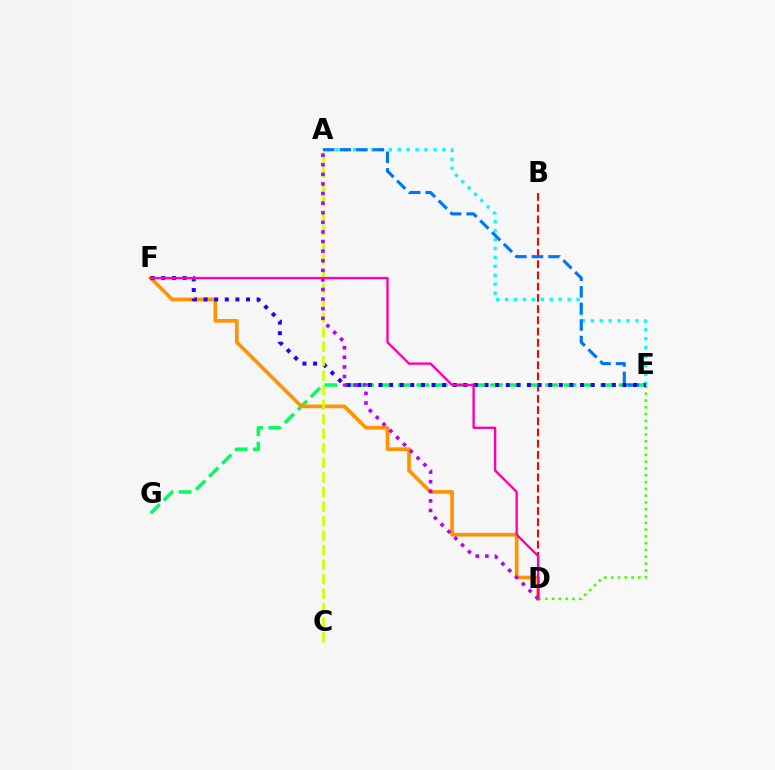{('B', 'D'): [{'color': '#ff0000', 'line_style': 'dashed', 'thickness': 1.52}], ('E', 'G'): [{'color': '#00ff5c', 'line_style': 'dashed', 'thickness': 2.5}], ('A', 'E'): [{'color': '#00fff6', 'line_style': 'dotted', 'thickness': 2.42}, {'color': '#0074ff', 'line_style': 'dashed', 'thickness': 2.25}], ('D', 'E'): [{'color': '#3dff00', 'line_style': 'dotted', 'thickness': 1.85}], ('D', 'F'): [{'color': '#ff9400', 'line_style': 'solid', 'thickness': 2.65}, {'color': '#ff00ac', 'line_style': 'solid', 'thickness': 1.69}], ('E', 'F'): [{'color': '#2500ff', 'line_style': 'dotted', 'thickness': 2.88}], ('A', 'C'): [{'color': '#d1ff00', 'line_style': 'dashed', 'thickness': 1.97}], ('A', 'D'): [{'color': '#b900ff', 'line_style': 'dotted', 'thickness': 2.61}]}